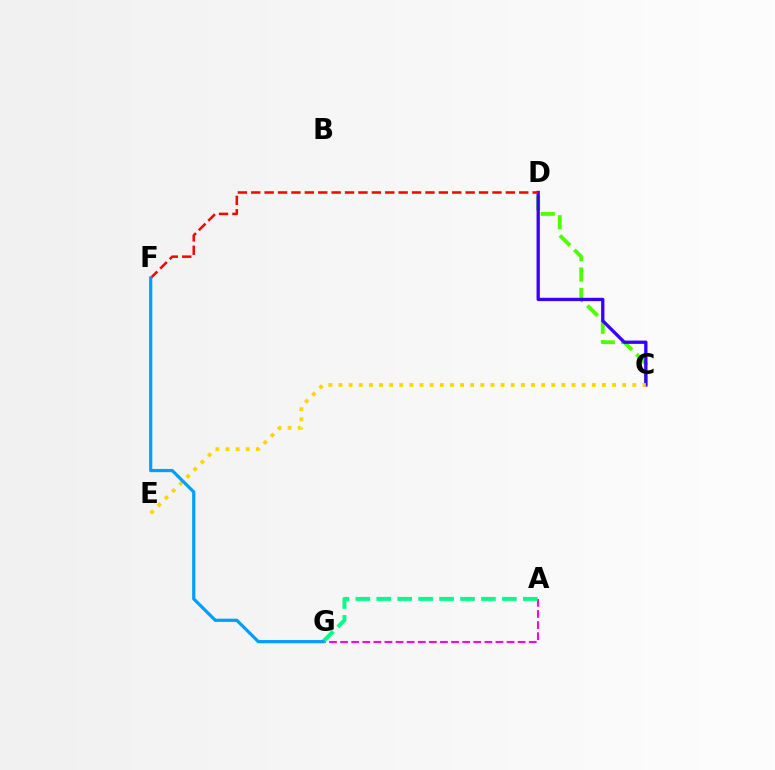{('C', 'D'): [{'color': '#4fff00', 'line_style': 'dashed', 'thickness': 2.77}, {'color': '#3700ff', 'line_style': 'solid', 'thickness': 2.38}], ('A', 'G'): [{'color': '#ff00ed', 'line_style': 'dashed', 'thickness': 1.51}, {'color': '#00ff86', 'line_style': 'dashed', 'thickness': 2.84}], ('C', 'E'): [{'color': '#ffd500', 'line_style': 'dotted', 'thickness': 2.75}], ('D', 'F'): [{'color': '#ff0000', 'line_style': 'dashed', 'thickness': 1.82}], ('F', 'G'): [{'color': '#009eff', 'line_style': 'solid', 'thickness': 2.31}]}